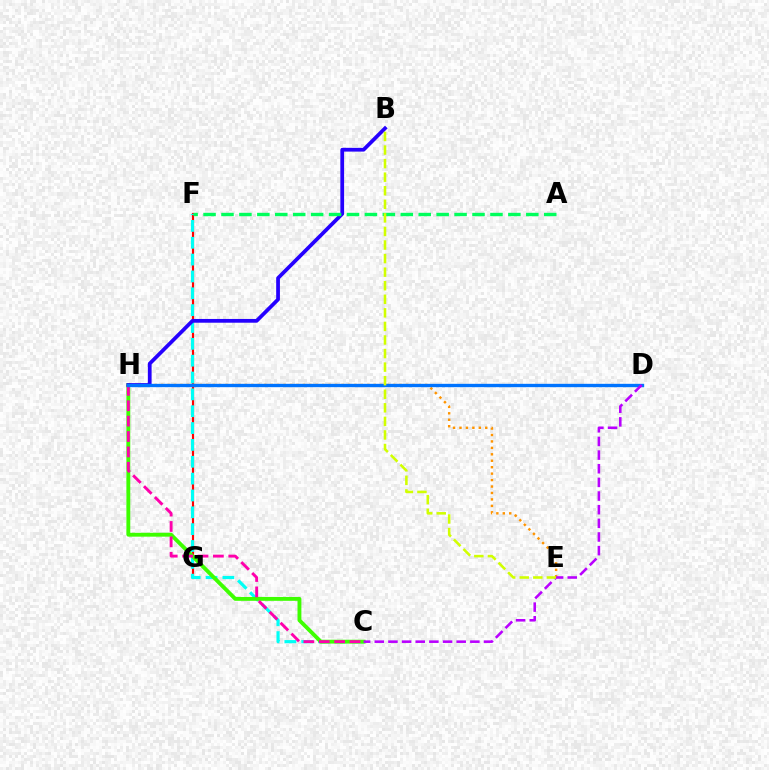{('E', 'H'): [{'color': '#ff9400', 'line_style': 'dotted', 'thickness': 1.75}], ('F', 'G'): [{'color': '#ff0000', 'line_style': 'solid', 'thickness': 1.56}], ('C', 'F'): [{'color': '#00fff6', 'line_style': 'dashed', 'thickness': 2.29}], ('C', 'H'): [{'color': '#3dff00', 'line_style': 'solid', 'thickness': 2.78}, {'color': '#ff00ac', 'line_style': 'dashed', 'thickness': 2.09}], ('B', 'H'): [{'color': '#2500ff', 'line_style': 'solid', 'thickness': 2.7}], ('D', 'H'): [{'color': '#0074ff', 'line_style': 'solid', 'thickness': 2.41}], ('A', 'F'): [{'color': '#00ff5c', 'line_style': 'dashed', 'thickness': 2.44}], ('C', 'D'): [{'color': '#b900ff', 'line_style': 'dashed', 'thickness': 1.85}], ('B', 'E'): [{'color': '#d1ff00', 'line_style': 'dashed', 'thickness': 1.84}]}